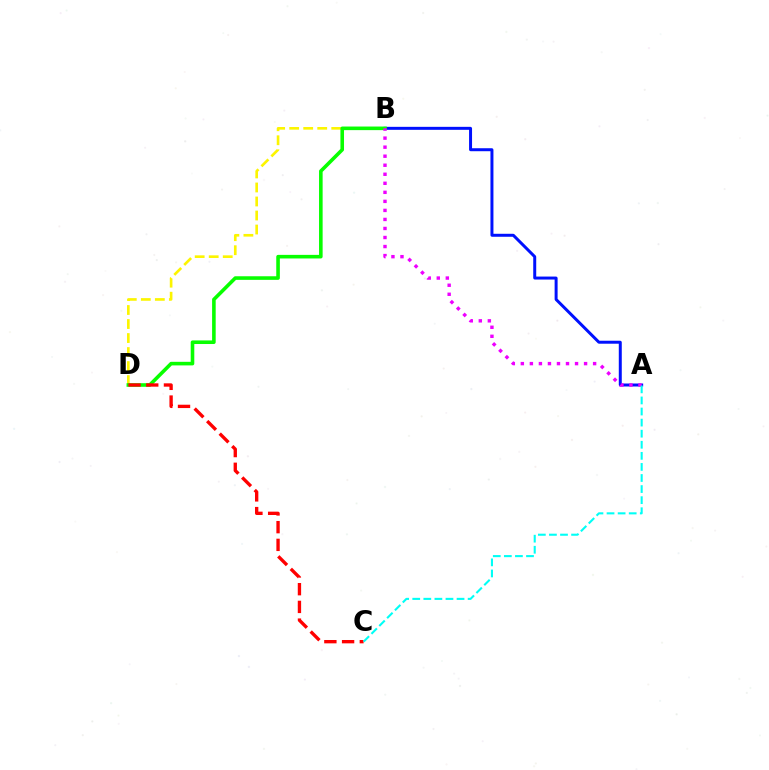{('B', 'D'): [{'color': '#fcf500', 'line_style': 'dashed', 'thickness': 1.9}, {'color': '#08ff00', 'line_style': 'solid', 'thickness': 2.59}], ('A', 'B'): [{'color': '#0010ff', 'line_style': 'solid', 'thickness': 2.15}, {'color': '#ee00ff', 'line_style': 'dotted', 'thickness': 2.45}], ('C', 'D'): [{'color': '#ff0000', 'line_style': 'dashed', 'thickness': 2.41}], ('A', 'C'): [{'color': '#00fff6', 'line_style': 'dashed', 'thickness': 1.5}]}